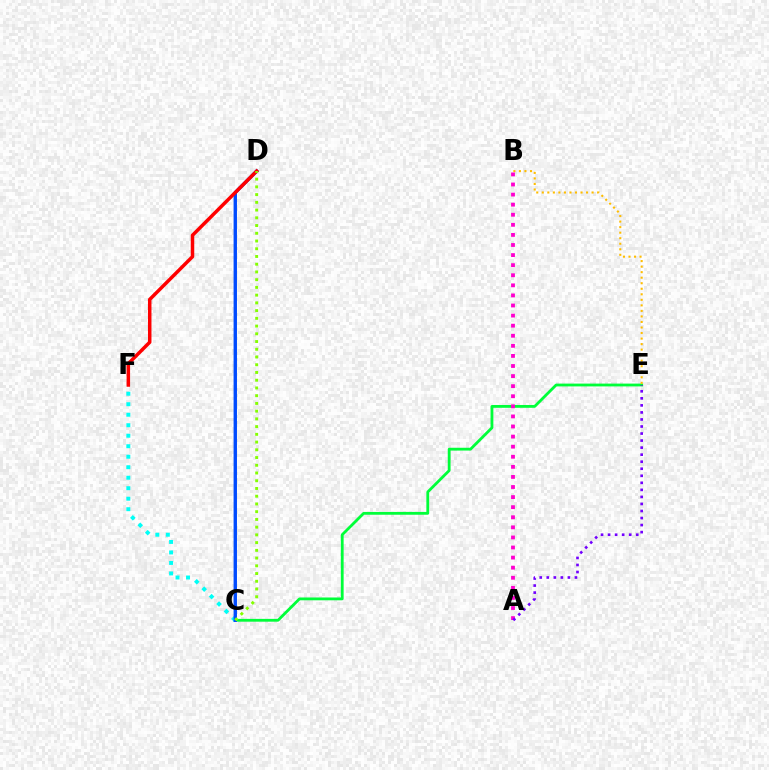{('C', 'E'): [{'color': '#00ff39', 'line_style': 'solid', 'thickness': 2.02}], ('C', 'F'): [{'color': '#00fff6', 'line_style': 'dotted', 'thickness': 2.85}], ('B', 'E'): [{'color': '#ffbd00', 'line_style': 'dotted', 'thickness': 1.5}], ('C', 'D'): [{'color': '#004bff', 'line_style': 'solid', 'thickness': 2.44}, {'color': '#84ff00', 'line_style': 'dotted', 'thickness': 2.1}], ('A', 'B'): [{'color': '#ff00cf', 'line_style': 'dotted', 'thickness': 2.74}], ('D', 'F'): [{'color': '#ff0000', 'line_style': 'solid', 'thickness': 2.51}], ('A', 'E'): [{'color': '#7200ff', 'line_style': 'dotted', 'thickness': 1.91}]}